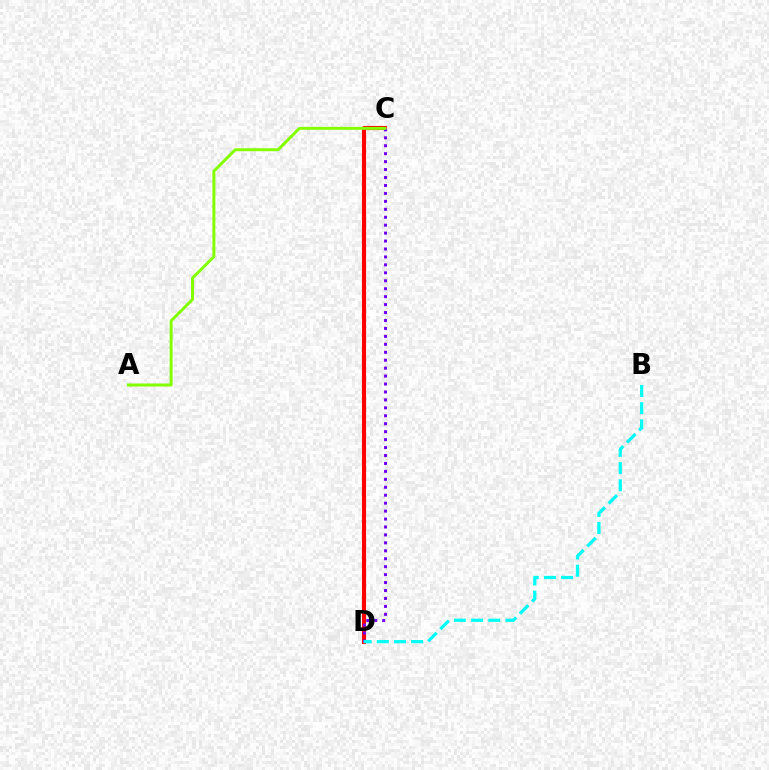{('C', 'D'): [{'color': '#ff0000', 'line_style': 'solid', 'thickness': 2.97}, {'color': '#7200ff', 'line_style': 'dotted', 'thickness': 2.16}], ('A', 'C'): [{'color': '#84ff00', 'line_style': 'solid', 'thickness': 2.15}], ('B', 'D'): [{'color': '#00fff6', 'line_style': 'dashed', 'thickness': 2.34}]}